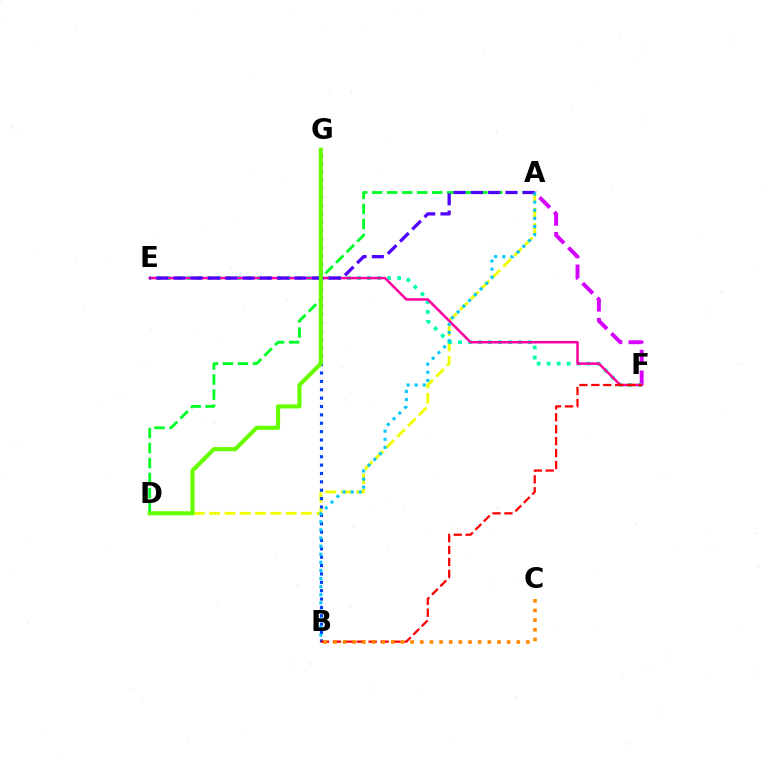{('A', 'D'): [{'color': '#eeff00', 'line_style': 'dashed', 'thickness': 2.08}, {'color': '#00ff27', 'line_style': 'dashed', 'thickness': 2.04}], ('A', 'F'): [{'color': '#d600ff', 'line_style': 'dashed', 'thickness': 2.82}], ('B', 'G'): [{'color': '#003fff', 'line_style': 'dotted', 'thickness': 2.27}], ('E', 'F'): [{'color': '#00ffaf', 'line_style': 'dotted', 'thickness': 2.72}, {'color': '#ff00a0', 'line_style': 'solid', 'thickness': 1.81}], ('B', 'F'): [{'color': '#ff0000', 'line_style': 'dashed', 'thickness': 1.62}], ('B', 'C'): [{'color': '#ff8800', 'line_style': 'dotted', 'thickness': 2.62}], ('A', 'E'): [{'color': '#4f00ff', 'line_style': 'dashed', 'thickness': 2.35}], ('A', 'B'): [{'color': '#00c7ff', 'line_style': 'dotted', 'thickness': 2.2}], ('D', 'G'): [{'color': '#66ff00', 'line_style': 'solid', 'thickness': 2.96}]}